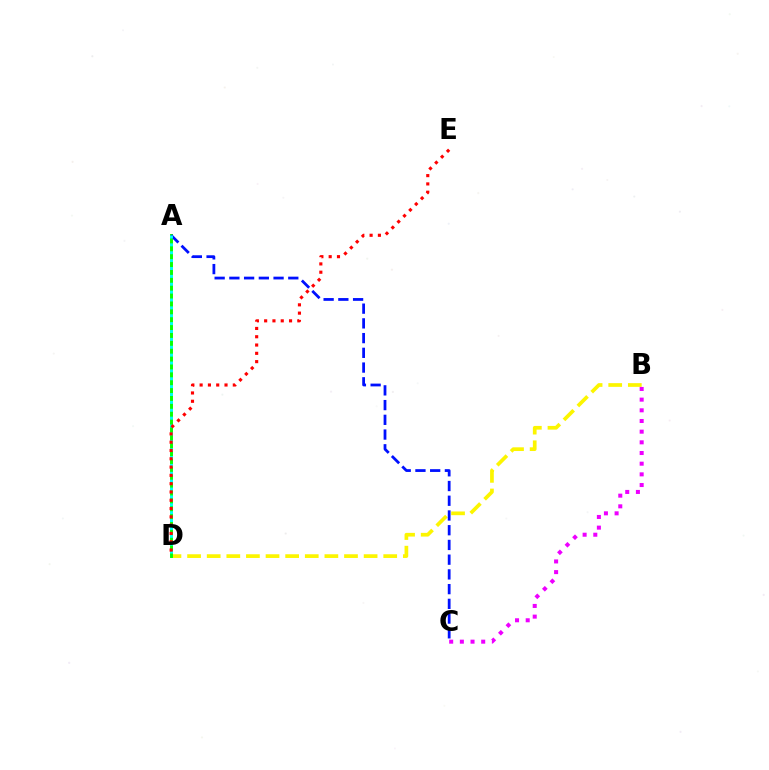{('B', 'D'): [{'color': '#fcf500', 'line_style': 'dashed', 'thickness': 2.66}], ('A', 'D'): [{'color': '#08ff00', 'line_style': 'solid', 'thickness': 2.12}, {'color': '#00fff6', 'line_style': 'dotted', 'thickness': 2.14}], ('A', 'C'): [{'color': '#0010ff', 'line_style': 'dashed', 'thickness': 2.0}], ('B', 'C'): [{'color': '#ee00ff', 'line_style': 'dotted', 'thickness': 2.9}], ('D', 'E'): [{'color': '#ff0000', 'line_style': 'dotted', 'thickness': 2.25}]}